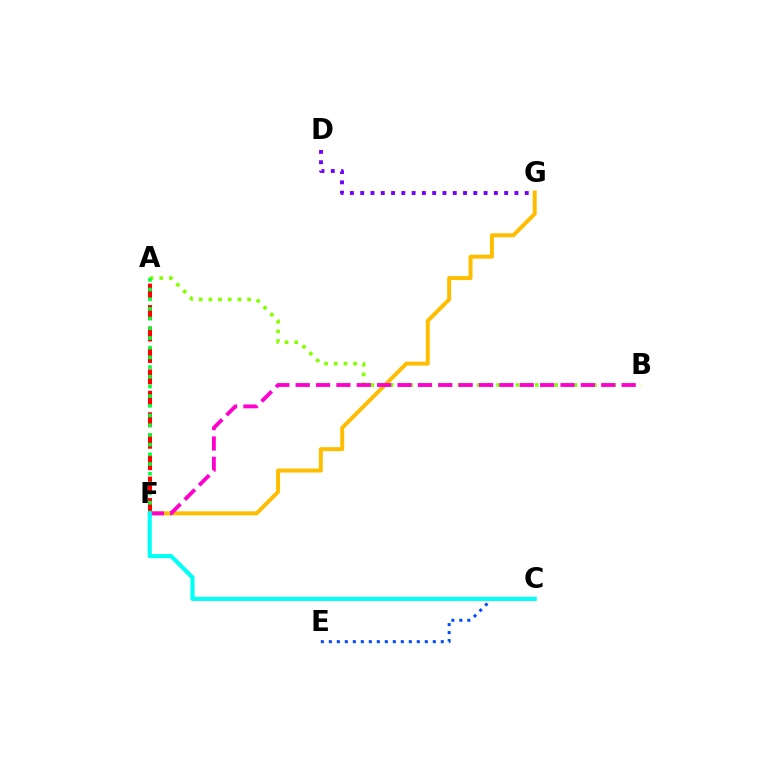{('A', 'F'): [{'color': '#ff0000', 'line_style': 'dashed', 'thickness': 2.91}, {'color': '#00ff39', 'line_style': 'dotted', 'thickness': 2.63}], ('A', 'B'): [{'color': '#84ff00', 'line_style': 'dotted', 'thickness': 2.63}], ('F', 'G'): [{'color': '#ffbd00', 'line_style': 'solid', 'thickness': 2.86}], ('C', 'E'): [{'color': '#004bff', 'line_style': 'dotted', 'thickness': 2.17}], ('D', 'G'): [{'color': '#7200ff', 'line_style': 'dotted', 'thickness': 2.79}], ('B', 'F'): [{'color': '#ff00cf', 'line_style': 'dashed', 'thickness': 2.77}], ('C', 'F'): [{'color': '#00fff6', 'line_style': 'solid', 'thickness': 2.95}]}